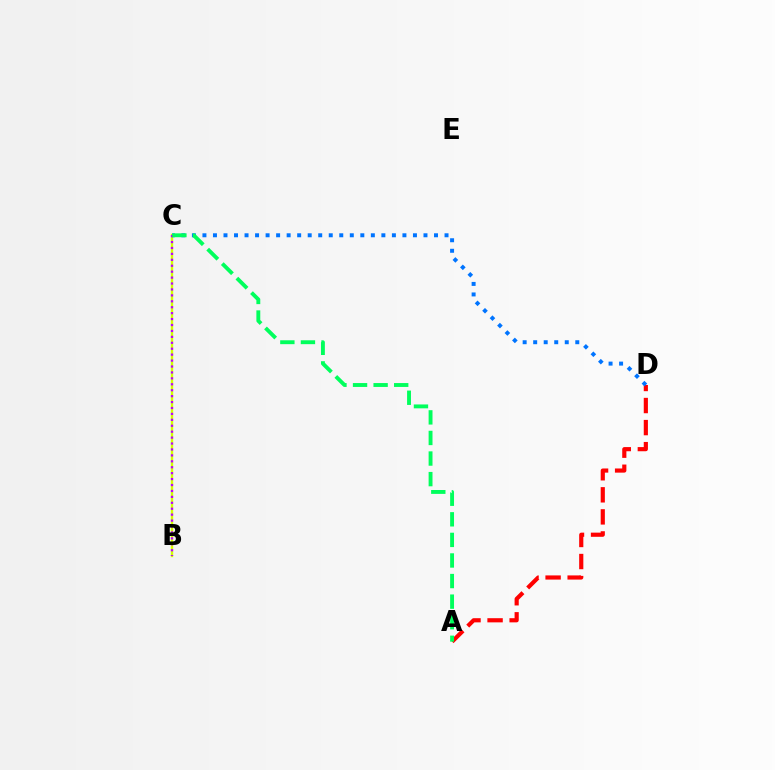{('A', 'D'): [{'color': '#ff0000', 'line_style': 'dashed', 'thickness': 3.0}], ('B', 'C'): [{'color': '#d1ff00', 'line_style': 'solid', 'thickness': 1.72}, {'color': '#b900ff', 'line_style': 'dotted', 'thickness': 1.61}], ('C', 'D'): [{'color': '#0074ff', 'line_style': 'dotted', 'thickness': 2.86}], ('A', 'C'): [{'color': '#00ff5c', 'line_style': 'dashed', 'thickness': 2.8}]}